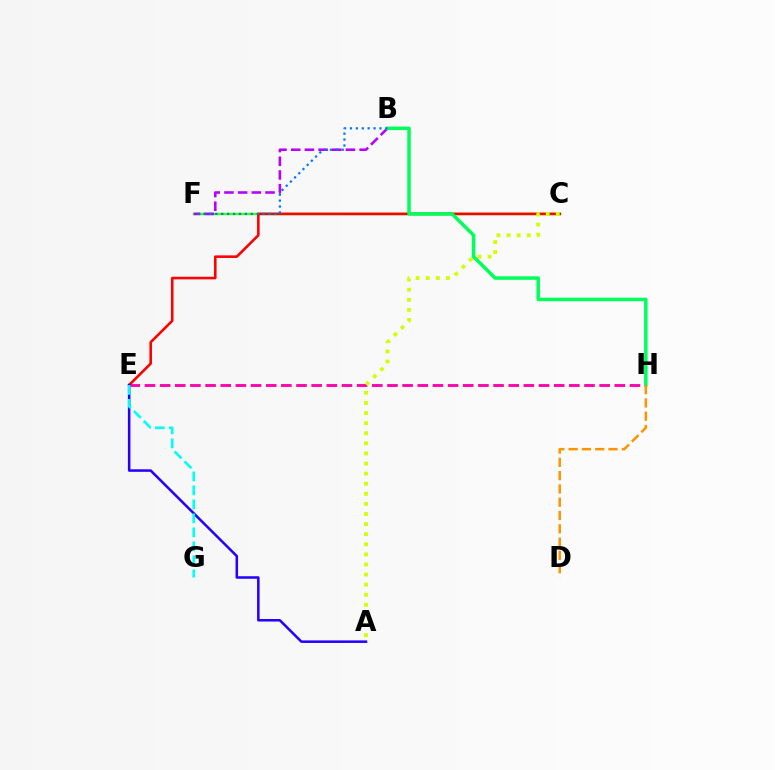{('C', 'F'): [{'color': '#3dff00', 'line_style': 'solid', 'thickness': 1.77}], ('B', 'F'): [{'color': '#b900ff', 'line_style': 'dashed', 'thickness': 1.86}, {'color': '#0074ff', 'line_style': 'dotted', 'thickness': 1.61}], ('E', 'H'): [{'color': '#ff00ac', 'line_style': 'dashed', 'thickness': 2.06}], ('C', 'E'): [{'color': '#ff0000', 'line_style': 'solid', 'thickness': 1.87}], ('A', 'E'): [{'color': '#2500ff', 'line_style': 'solid', 'thickness': 1.82}], ('B', 'H'): [{'color': '#00ff5c', 'line_style': 'solid', 'thickness': 2.53}], ('E', 'G'): [{'color': '#00fff6', 'line_style': 'dashed', 'thickness': 1.9}], ('A', 'C'): [{'color': '#d1ff00', 'line_style': 'dotted', 'thickness': 2.74}], ('D', 'H'): [{'color': '#ff9400', 'line_style': 'dashed', 'thickness': 1.81}]}